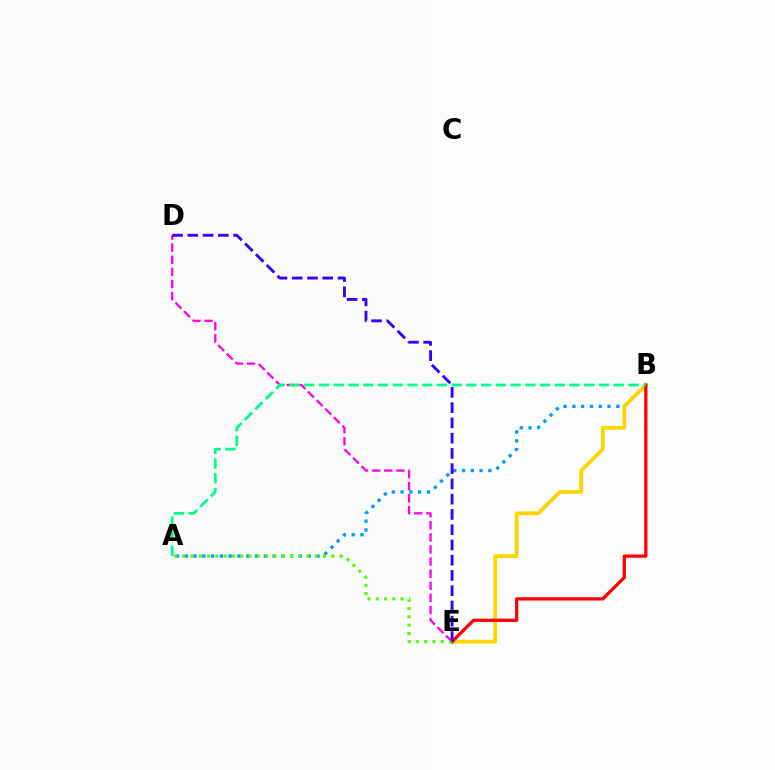{('A', 'B'): [{'color': '#009eff', 'line_style': 'dotted', 'thickness': 2.39}, {'color': '#00ff86', 'line_style': 'dashed', 'thickness': 2.0}], ('D', 'E'): [{'color': '#ff00ed', 'line_style': 'dashed', 'thickness': 1.65}, {'color': '#3700ff', 'line_style': 'dashed', 'thickness': 2.07}], ('B', 'E'): [{'color': '#ffd500', 'line_style': 'solid', 'thickness': 2.71}, {'color': '#ff0000', 'line_style': 'solid', 'thickness': 2.35}], ('A', 'E'): [{'color': '#4fff00', 'line_style': 'dotted', 'thickness': 2.25}]}